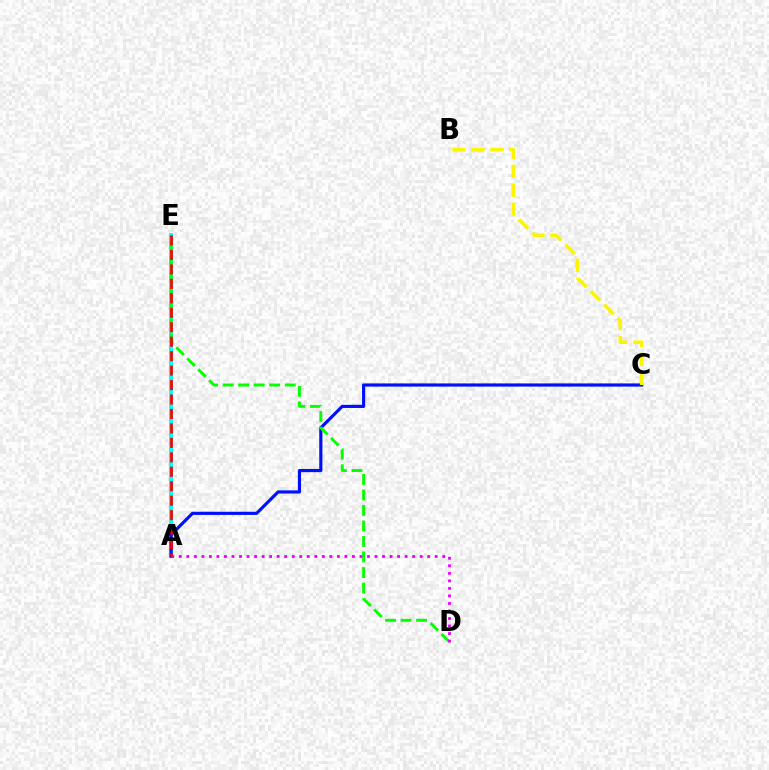{('A', 'E'): [{'color': '#00fff6', 'line_style': 'solid', 'thickness': 2.91}, {'color': '#ff0000', 'line_style': 'dashed', 'thickness': 1.96}], ('A', 'C'): [{'color': '#0010ff', 'line_style': 'solid', 'thickness': 2.28}], ('D', 'E'): [{'color': '#08ff00', 'line_style': 'dashed', 'thickness': 2.11}], ('A', 'D'): [{'color': '#ee00ff', 'line_style': 'dotted', 'thickness': 2.05}], ('B', 'C'): [{'color': '#fcf500', 'line_style': 'dashed', 'thickness': 2.58}]}